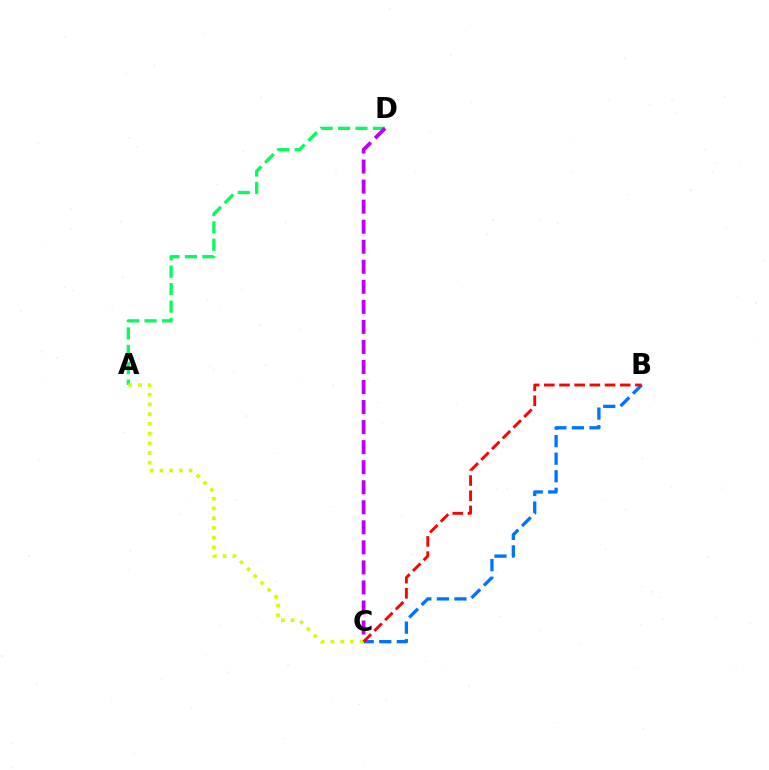{('A', 'D'): [{'color': '#00ff5c', 'line_style': 'dashed', 'thickness': 2.37}], ('C', 'D'): [{'color': '#b900ff', 'line_style': 'dashed', 'thickness': 2.72}], ('B', 'C'): [{'color': '#0074ff', 'line_style': 'dashed', 'thickness': 2.39}, {'color': '#ff0000', 'line_style': 'dashed', 'thickness': 2.06}], ('A', 'C'): [{'color': '#d1ff00', 'line_style': 'dotted', 'thickness': 2.64}]}